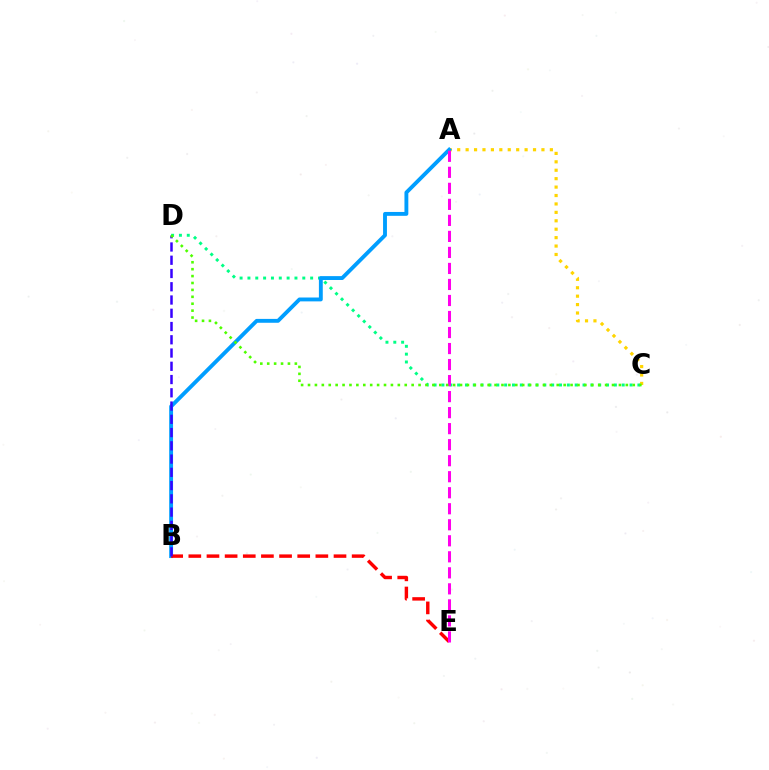{('A', 'C'): [{'color': '#ffd500', 'line_style': 'dotted', 'thickness': 2.29}], ('C', 'D'): [{'color': '#00ff86', 'line_style': 'dotted', 'thickness': 2.13}, {'color': '#4fff00', 'line_style': 'dotted', 'thickness': 1.88}], ('A', 'B'): [{'color': '#009eff', 'line_style': 'solid', 'thickness': 2.79}], ('B', 'E'): [{'color': '#ff0000', 'line_style': 'dashed', 'thickness': 2.47}], ('B', 'D'): [{'color': '#3700ff', 'line_style': 'dashed', 'thickness': 1.8}], ('A', 'E'): [{'color': '#ff00ed', 'line_style': 'dashed', 'thickness': 2.18}]}